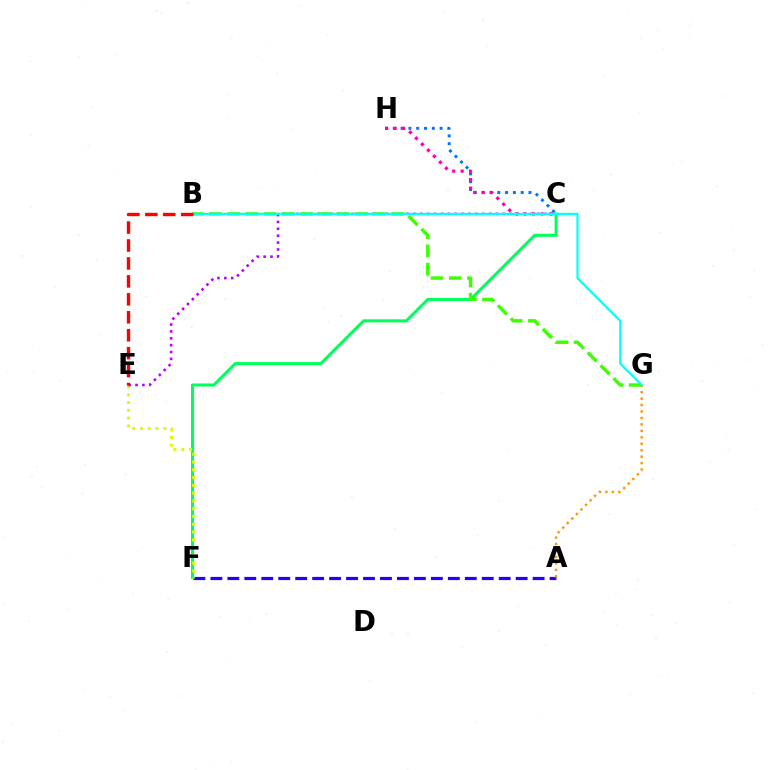{('C', 'F'): [{'color': '#00ff5c', 'line_style': 'solid', 'thickness': 2.2}], ('A', 'F'): [{'color': '#2500ff', 'line_style': 'dashed', 'thickness': 2.3}], ('A', 'G'): [{'color': '#ff9400', 'line_style': 'dotted', 'thickness': 1.75}], ('C', 'H'): [{'color': '#0074ff', 'line_style': 'dotted', 'thickness': 2.12}, {'color': '#ff00ac', 'line_style': 'dotted', 'thickness': 2.3}], ('E', 'F'): [{'color': '#d1ff00', 'line_style': 'dotted', 'thickness': 2.11}], ('C', 'E'): [{'color': '#b900ff', 'line_style': 'dotted', 'thickness': 1.87}], ('B', 'G'): [{'color': '#3dff00', 'line_style': 'dashed', 'thickness': 2.48}, {'color': '#00fff6', 'line_style': 'solid', 'thickness': 1.56}], ('B', 'E'): [{'color': '#ff0000', 'line_style': 'dashed', 'thickness': 2.44}]}